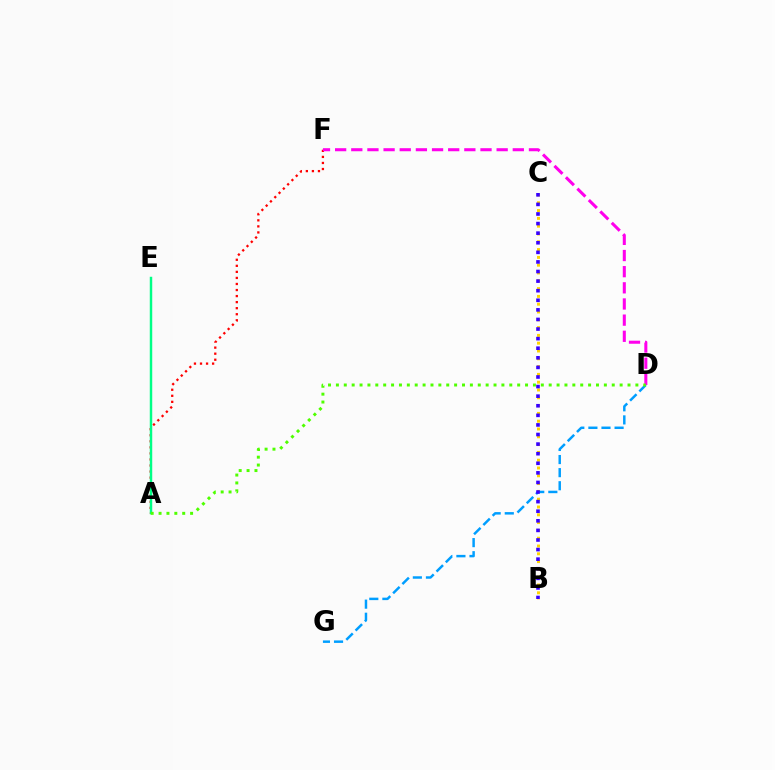{('B', 'C'): [{'color': '#ffd500', 'line_style': 'dotted', 'thickness': 2.12}, {'color': '#3700ff', 'line_style': 'dotted', 'thickness': 2.61}], ('D', 'G'): [{'color': '#009eff', 'line_style': 'dashed', 'thickness': 1.78}], ('A', 'F'): [{'color': '#ff0000', 'line_style': 'dotted', 'thickness': 1.64}], ('D', 'F'): [{'color': '#ff00ed', 'line_style': 'dashed', 'thickness': 2.19}], ('A', 'E'): [{'color': '#00ff86', 'line_style': 'solid', 'thickness': 1.77}], ('A', 'D'): [{'color': '#4fff00', 'line_style': 'dotted', 'thickness': 2.14}]}